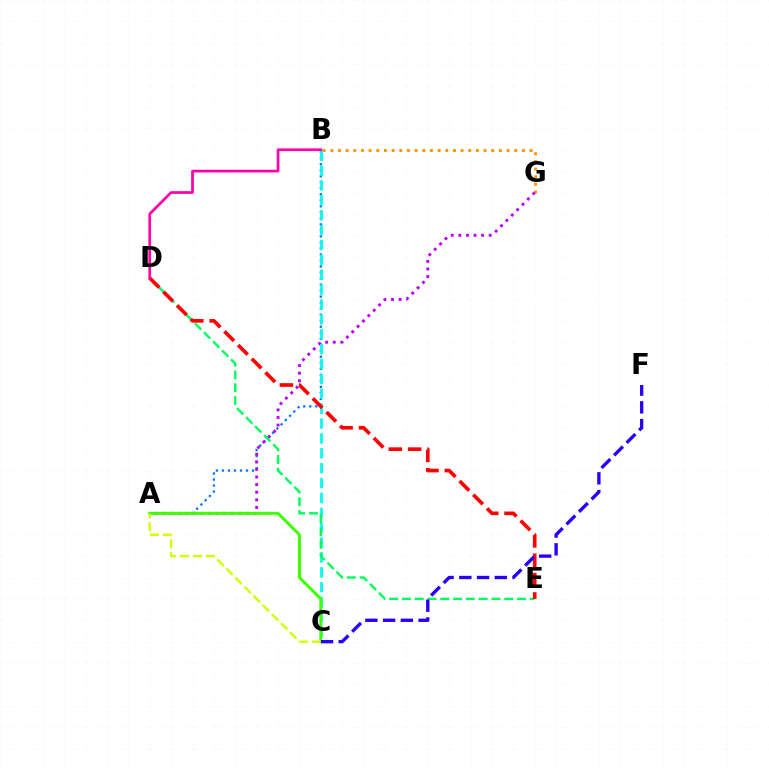{('B', 'G'): [{'color': '#ff9400', 'line_style': 'dotted', 'thickness': 2.08}], ('A', 'B'): [{'color': '#0074ff', 'line_style': 'dotted', 'thickness': 1.64}], ('A', 'G'): [{'color': '#b900ff', 'line_style': 'dotted', 'thickness': 2.06}], ('B', 'C'): [{'color': '#00fff6', 'line_style': 'dashed', 'thickness': 2.02}], ('A', 'C'): [{'color': '#3dff00', 'line_style': 'solid', 'thickness': 2.14}, {'color': '#d1ff00', 'line_style': 'dashed', 'thickness': 1.75}], ('D', 'E'): [{'color': '#00ff5c', 'line_style': 'dashed', 'thickness': 1.74}, {'color': '#ff0000', 'line_style': 'dashed', 'thickness': 2.63}], ('C', 'F'): [{'color': '#2500ff', 'line_style': 'dashed', 'thickness': 2.41}], ('B', 'D'): [{'color': '#ff00ac', 'line_style': 'solid', 'thickness': 1.94}]}